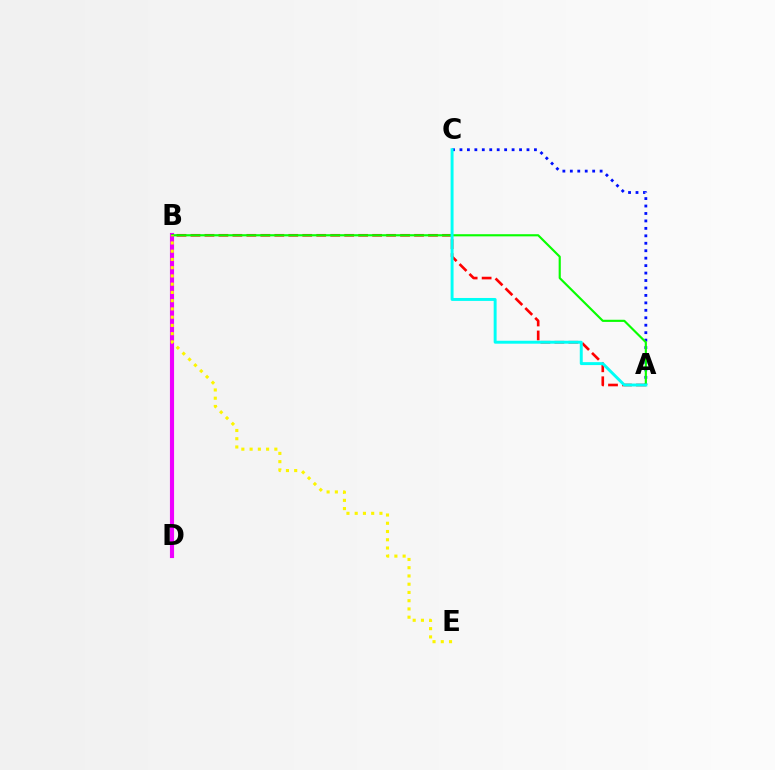{('A', 'B'): [{'color': '#ff0000', 'line_style': 'dashed', 'thickness': 1.9}, {'color': '#08ff00', 'line_style': 'solid', 'thickness': 1.54}], ('A', 'C'): [{'color': '#0010ff', 'line_style': 'dotted', 'thickness': 2.02}, {'color': '#00fff6', 'line_style': 'solid', 'thickness': 2.11}], ('B', 'D'): [{'color': '#ee00ff', 'line_style': 'solid', 'thickness': 2.97}], ('B', 'E'): [{'color': '#fcf500', 'line_style': 'dotted', 'thickness': 2.24}]}